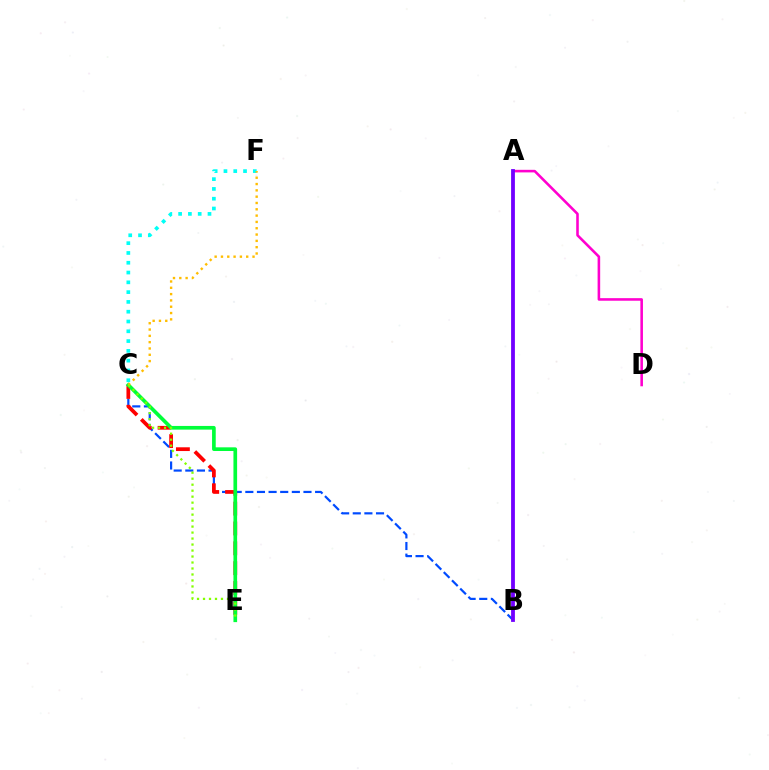{('A', 'D'): [{'color': '#ff00cf', 'line_style': 'solid', 'thickness': 1.86}], ('B', 'C'): [{'color': '#004bff', 'line_style': 'dashed', 'thickness': 1.58}], ('C', 'E'): [{'color': '#ff0000', 'line_style': 'dashed', 'thickness': 2.7}, {'color': '#00ff39', 'line_style': 'solid', 'thickness': 2.65}, {'color': '#84ff00', 'line_style': 'dotted', 'thickness': 1.63}], ('A', 'B'): [{'color': '#7200ff', 'line_style': 'solid', 'thickness': 2.74}], ('C', 'F'): [{'color': '#00fff6', 'line_style': 'dotted', 'thickness': 2.66}, {'color': '#ffbd00', 'line_style': 'dotted', 'thickness': 1.72}]}